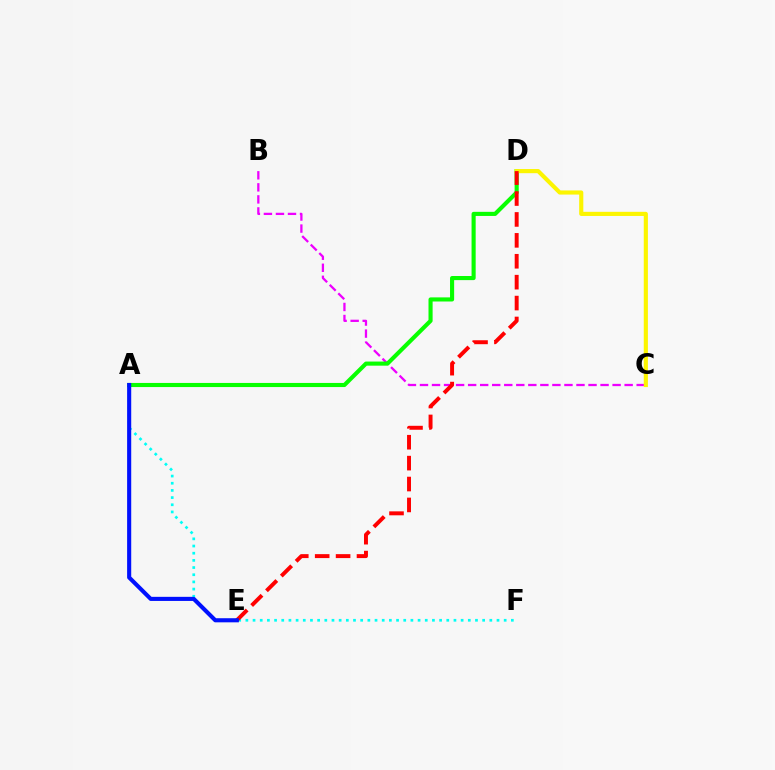{('B', 'C'): [{'color': '#ee00ff', 'line_style': 'dashed', 'thickness': 1.64}], ('A', 'F'): [{'color': '#00fff6', 'line_style': 'dotted', 'thickness': 1.95}], ('A', 'D'): [{'color': '#08ff00', 'line_style': 'solid', 'thickness': 2.96}], ('C', 'D'): [{'color': '#fcf500', 'line_style': 'solid', 'thickness': 2.98}], ('D', 'E'): [{'color': '#ff0000', 'line_style': 'dashed', 'thickness': 2.84}], ('A', 'E'): [{'color': '#0010ff', 'line_style': 'solid', 'thickness': 2.95}]}